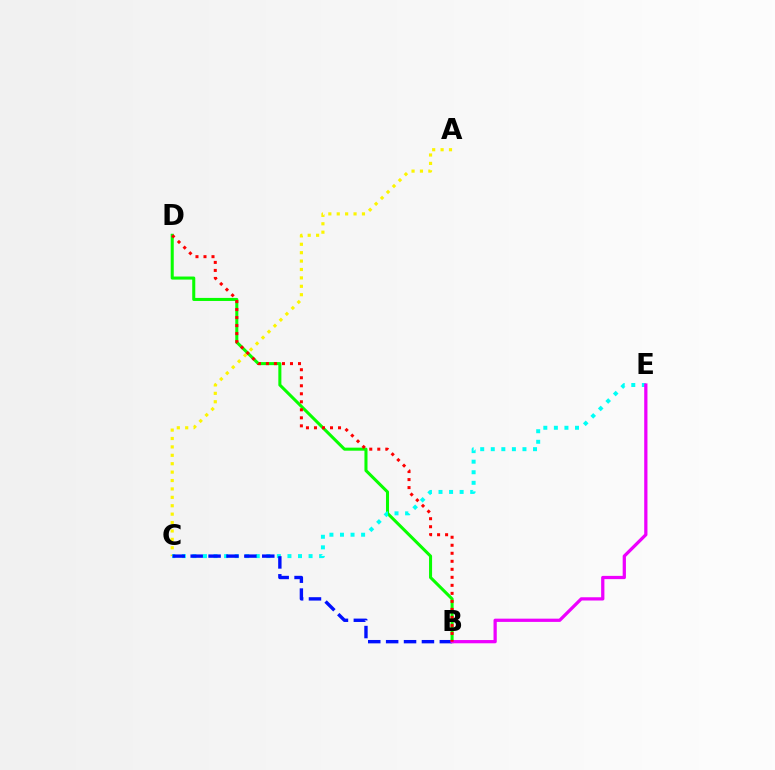{('A', 'C'): [{'color': '#fcf500', 'line_style': 'dotted', 'thickness': 2.28}], ('B', 'D'): [{'color': '#08ff00', 'line_style': 'solid', 'thickness': 2.19}, {'color': '#ff0000', 'line_style': 'dotted', 'thickness': 2.18}], ('C', 'E'): [{'color': '#00fff6', 'line_style': 'dotted', 'thickness': 2.87}], ('B', 'C'): [{'color': '#0010ff', 'line_style': 'dashed', 'thickness': 2.43}], ('B', 'E'): [{'color': '#ee00ff', 'line_style': 'solid', 'thickness': 2.34}]}